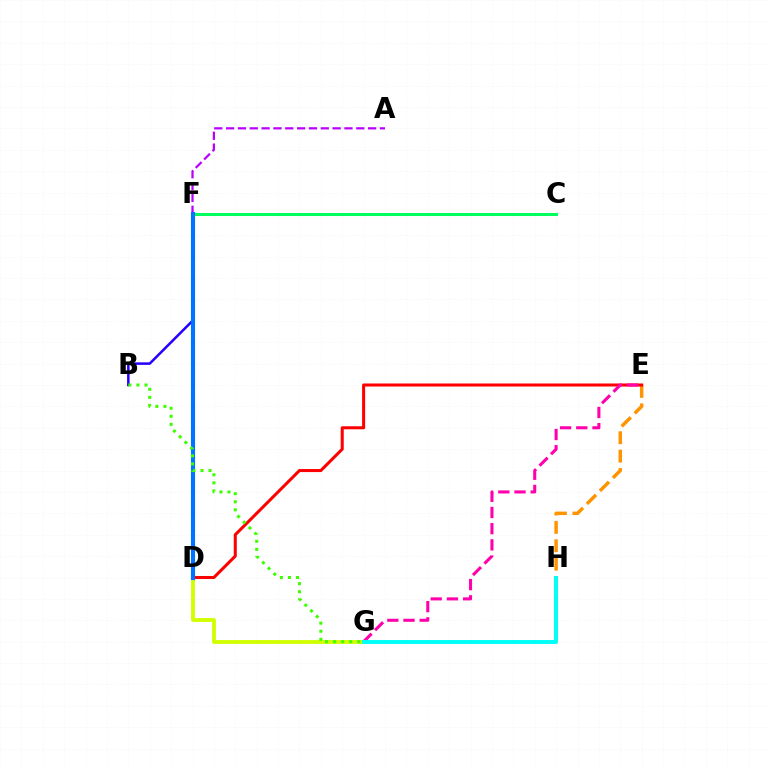{('C', 'F'): [{'color': '#00ff5c', 'line_style': 'solid', 'thickness': 2.19}], ('E', 'H'): [{'color': '#ff9400', 'line_style': 'dashed', 'thickness': 2.5}], ('D', 'G'): [{'color': '#d1ff00', 'line_style': 'solid', 'thickness': 2.76}], ('B', 'F'): [{'color': '#2500ff', 'line_style': 'solid', 'thickness': 1.82}], ('D', 'E'): [{'color': '#ff0000', 'line_style': 'solid', 'thickness': 2.19}], ('E', 'G'): [{'color': '#ff00ac', 'line_style': 'dashed', 'thickness': 2.2}], ('A', 'F'): [{'color': '#b900ff', 'line_style': 'dashed', 'thickness': 1.61}], ('D', 'F'): [{'color': '#0074ff', 'line_style': 'solid', 'thickness': 2.96}], ('G', 'H'): [{'color': '#00fff6', 'line_style': 'solid', 'thickness': 2.84}], ('B', 'G'): [{'color': '#3dff00', 'line_style': 'dotted', 'thickness': 2.19}]}